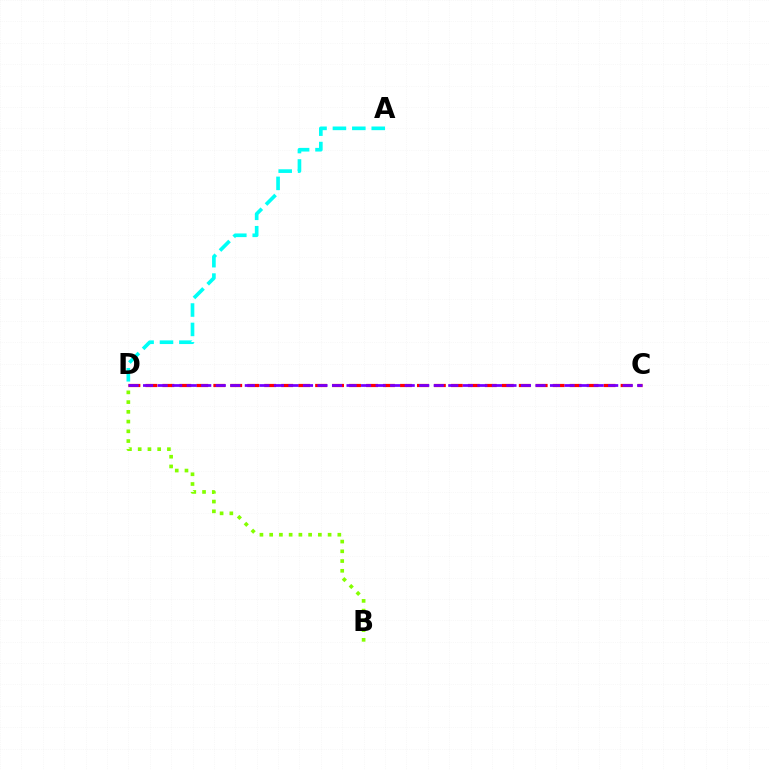{('C', 'D'): [{'color': '#ff0000', 'line_style': 'dashed', 'thickness': 2.31}, {'color': '#7200ff', 'line_style': 'dashed', 'thickness': 1.97}], ('B', 'D'): [{'color': '#84ff00', 'line_style': 'dotted', 'thickness': 2.65}], ('A', 'D'): [{'color': '#00fff6', 'line_style': 'dashed', 'thickness': 2.64}]}